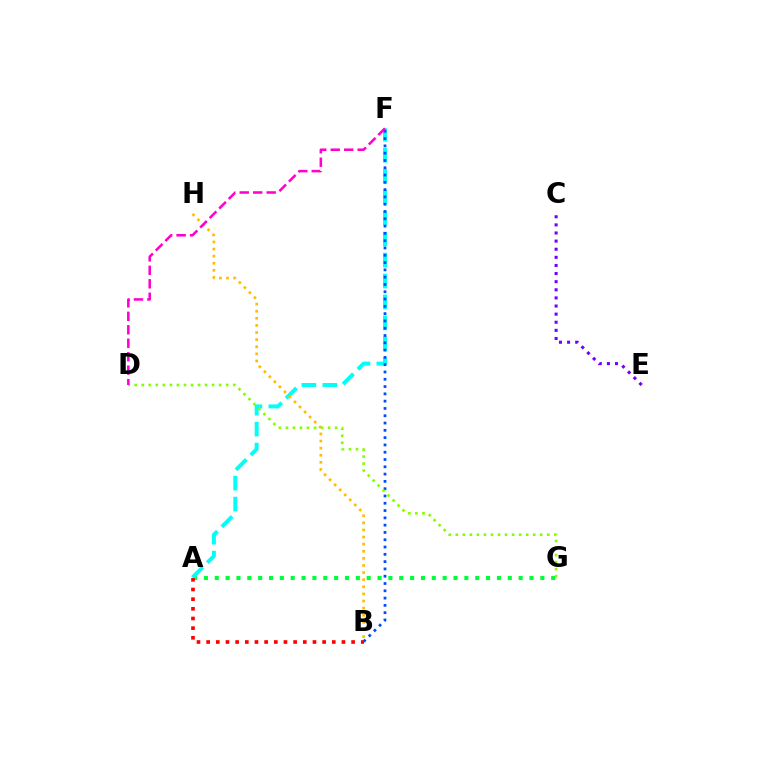{('C', 'E'): [{'color': '#7200ff', 'line_style': 'dotted', 'thickness': 2.2}], ('A', 'G'): [{'color': '#00ff39', 'line_style': 'dotted', 'thickness': 2.95}], ('A', 'F'): [{'color': '#00fff6', 'line_style': 'dashed', 'thickness': 2.85}], ('B', 'F'): [{'color': '#004bff', 'line_style': 'dotted', 'thickness': 1.98}], ('B', 'H'): [{'color': '#ffbd00', 'line_style': 'dotted', 'thickness': 1.93}], ('A', 'B'): [{'color': '#ff0000', 'line_style': 'dotted', 'thickness': 2.63}], ('D', 'G'): [{'color': '#84ff00', 'line_style': 'dotted', 'thickness': 1.91}], ('D', 'F'): [{'color': '#ff00cf', 'line_style': 'dashed', 'thickness': 1.83}]}